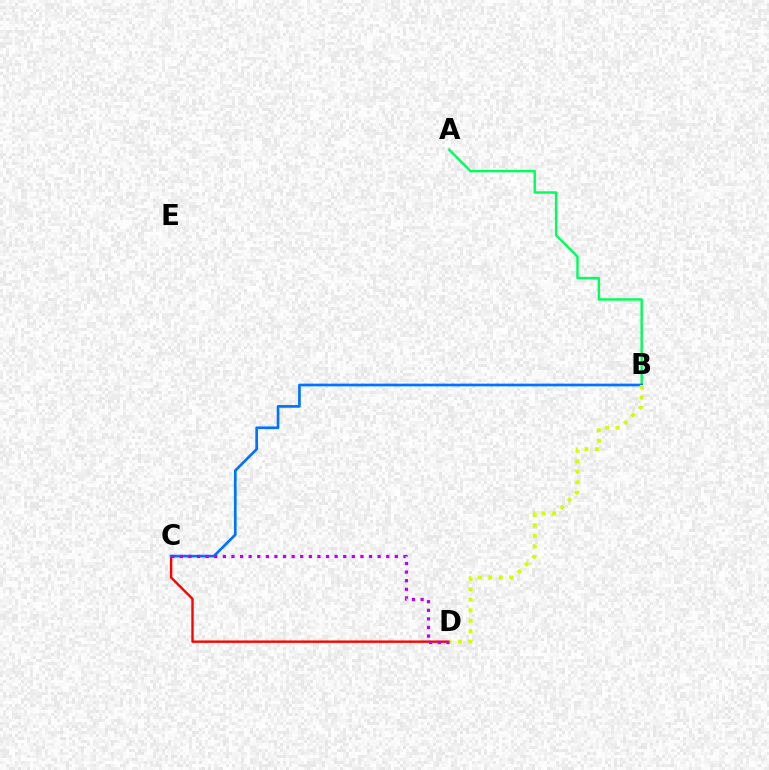{('A', 'B'): [{'color': '#00ff5c', 'line_style': 'solid', 'thickness': 1.75}], ('C', 'D'): [{'color': '#ff0000', 'line_style': 'solid', 'thickness': 1.71}, {'color': '#b900ff', 'line_style': 'dotted', 'thickness': 2.34}], ('B', 'C'): [{'color': '#0074ff', 'line_style': 'solid', 'thickness': 1.94}], ('B', 'D'): [{'color': '#d1ff00', 'line_style': 'dotted', 'thickness': 2.85}]}